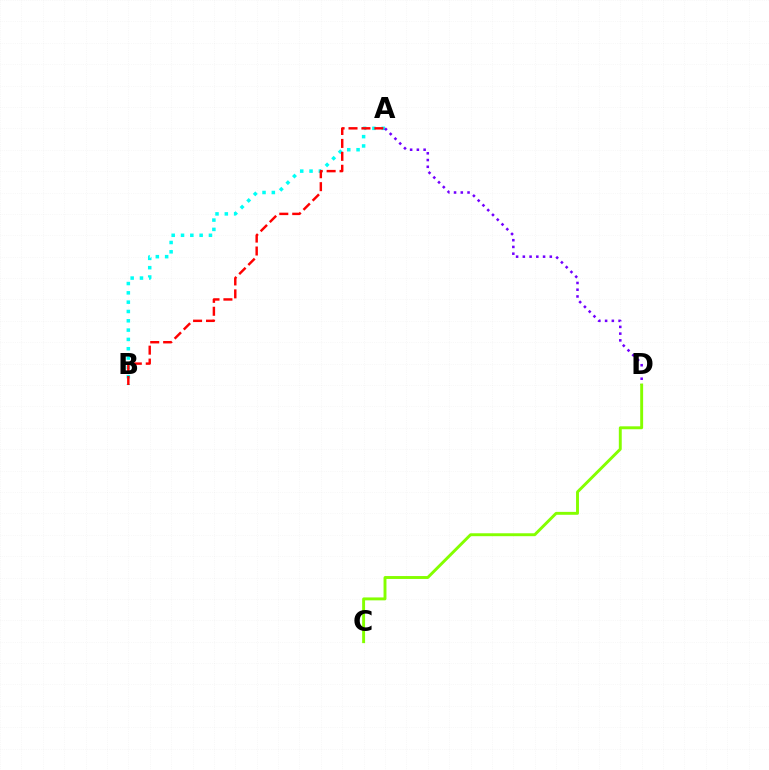{('A', 'B'): [{'color': '#00fff6', 'line_style': 'dotted', 'thickness': 2.53}, {'color': '#ff0000', 'line_style': 'dashed', 'thickness': 1.76}], ('A', 'D'): [{'color': '#7200ff', 'line_style': 'dotted', 'thickness': 1.83}], ('C', 'D'): [{'color': '#84ff00', 'line_style': 'solid', 'thickness': 2.1}]}